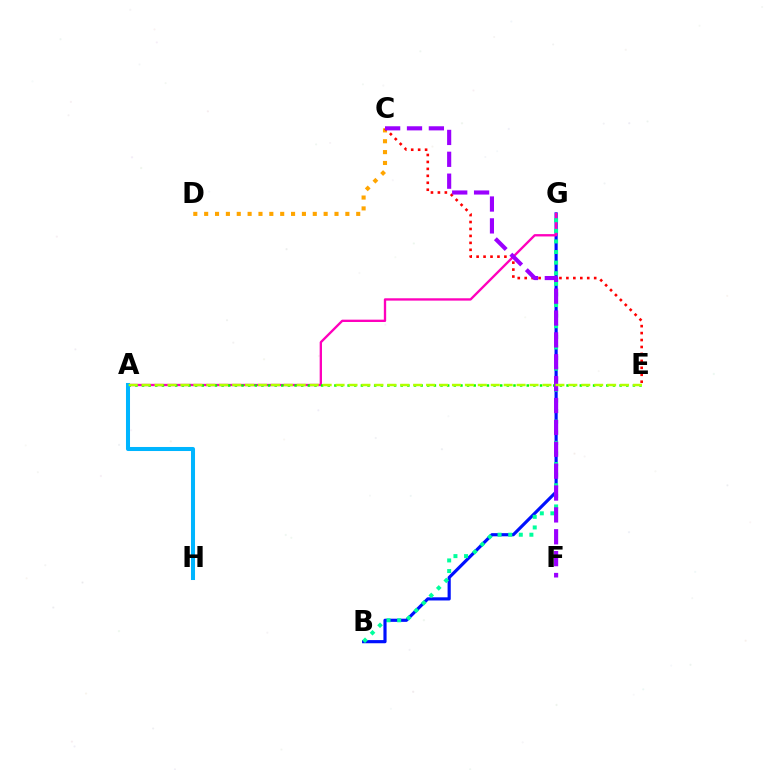{('B', 'G'): [{'color': '#0010ff', 'line_style': 'solid', 'thickness': 2.28}, {'color': '#00ff9d', 'line_style': 'dotted', 'thickness': 2.88}], ('C', 'D'): [{'color': '#ffa500', 'line_style': 'dotted', 'thickness': 2.95}], ('A', 'G'): [{'color': '#ff00bd', 'line_style': 'solid', 'thickness': 1.68}], ('A', 'E'): [{'color': '#08ff00', 'line_style': 'dotted', 'thickness': 1.8}, {'color': '#b3ff00', 'line_style': 'dashed', 'thickness': 1.76}], ('C', 'E'): [{'color': '#ff0000', 'line_style': 'dotted', 'thickness': 1.89}], ('C', 'F'): [{'color': '#9b00ff', 'line_style': 'dashed', 'thickness': 2.97}], ('A', 'H'): [{'color': '#00b5ff', 'line_style': 'solid', 'thickness': 2.91}]}